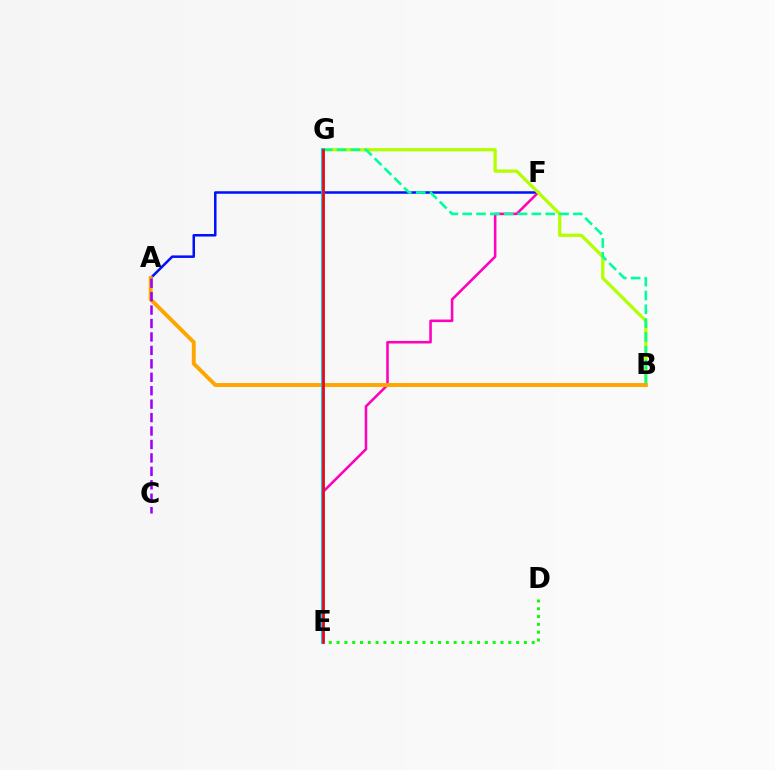{('A', 'F'): [{'color': '#0010ff', 'line_style': 'solid', 'thickness': 1.81}], ('D', 'E'): [{'color': '#08ff00', 'line_style': 'dotted', 'thickness': 2.12}], ('E', 'F'): [{'color': '#ff00bd', 'line_style': 'solid', 'thickness': 1.85}], ('B', 'G'): [{'color': '#b3ff00', 'line_style': 'solid', 'thickness': 2.35}, {'color': '#00ff9d', 'line_style': 'dashed', 'thickness': 1.88}], ('A', 'B'): [{'color': '#ffa500', 'line_style': 'solid', 'thickness': 2.81}], ('E', 'G'): [{'color': '#00b5ff', 'line_style': 'solid', 'thickness': 2.65}, {'color': '#ff0000', 'line_style': 'solid', 'thickness': 1.84}], ('A', 'C'): [{'color': '#9b00ff', 'line_style': 'dashed', 'thickness': 1.83}]}